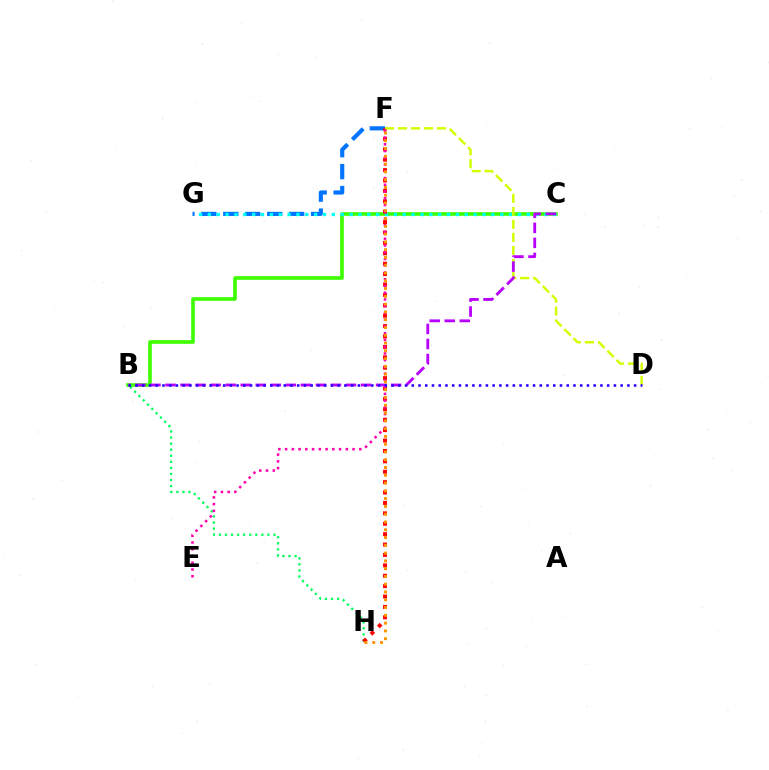{('B', 'H'): [{'color': '#00ff5c', 'line_style': 'dotted', 'thickness': 1.65}], ('B', 'C'): [{'color': '#3dff00', 'line_style': 'solid', 'thickness': 2.61}, {'color': '#b900ff', 'line_style': 'dashed', 'thickness': 2.04}], ('F', 'G'): [{'color': '#0074ff', 'line_style': 'dashed', 'thickness': 2.98}], ('C', 'G'): [{'color': '#00fff6', 'line_style': 'dotted', 'thickness': 2.41}], ('F', 'H'): [{'color': '#ff0000', 'line_style': 'dotted', 'thickness': 2.83}, {'color': '#ff9400', 'line_style': 'dotted', 'thickness': 2.11}], ('D', 'F'): [{'color': '#d1ff00', 'line_style': 'dashed', 'thickness': 1.76}], ('E', 'F'): [{'color': '#ff00ac', 'line_style': 'dotted', 'thickness': 1.83}], ('B', 'D'): [{'color': '#2500ff', 'line_style': 'dotted', 'thickness': 1.83}]}